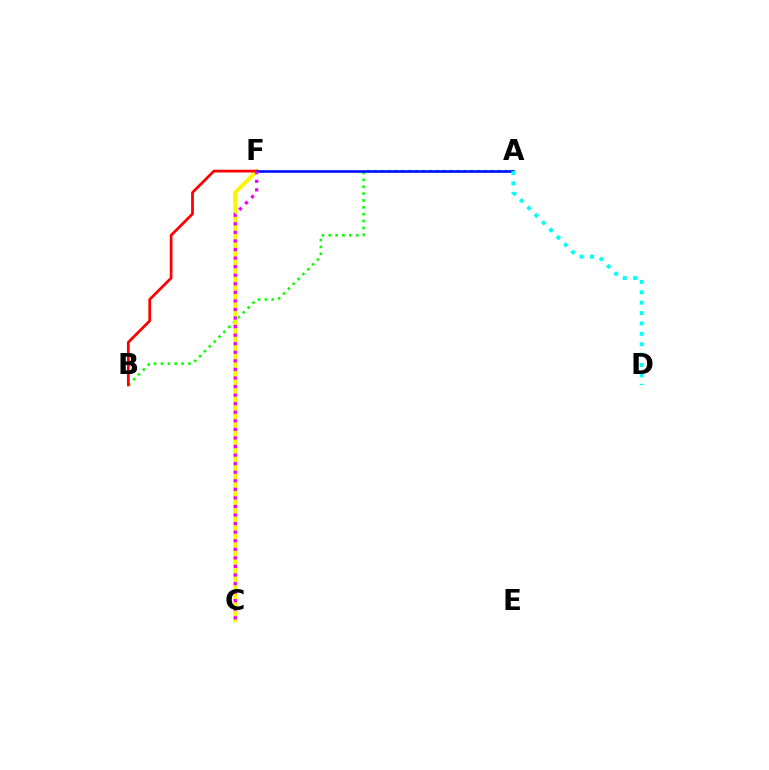{('A', 'B'): [{'color': '#08ff00', 'line_style': 'dotted', 'thickness': 1.87}], ('C', 'F'): [{'color': '#fcf500', 'line_style': 'solid', 'thickness': 2.8}, {'color': '#ee00ff', 'line_style': 'dotted', 'thickness': 2.33}], ('B', 'F'): [{'color': '#ff0000', 'line_style': 'solid', 'thickness': 1.98}], ('A', 'F'): [{'color': '#0010ff', 'line_style': 'solid', 'thickness': 1.91}], ('A', 'D'): [{'color': '#00fff6', 'line_style': 'dotted', 'thickness': 2.82}]}